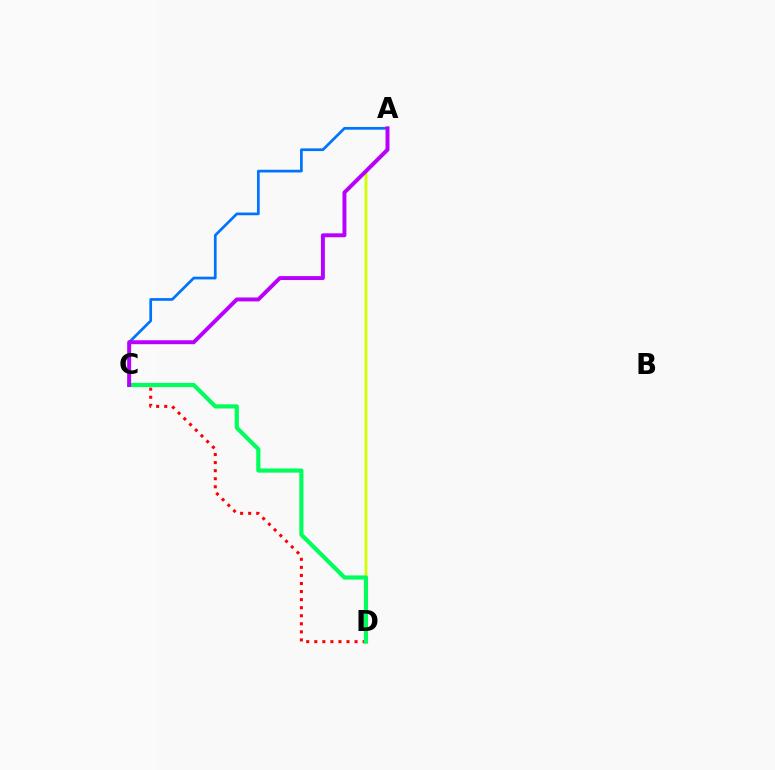{('A', 'D'): [{'color': '#d1ff00', 'line_style': 'solid', 'thickness': 2.05}], ('C', 'D'): [{'color': '#ff0000', 'line_style': 'dotted', 'thickness': 2.19}, {'color': '#00ff5c', 'line_style': 'solid', 'thickness': 3.0}], ('A', 'C'): [{'color': '#0074ff', 'line_style': 'solid', 'thickness': 1.96}, {'color': '#b900ff', 'line_style': 'solid', 'thickness': 2.83}]}